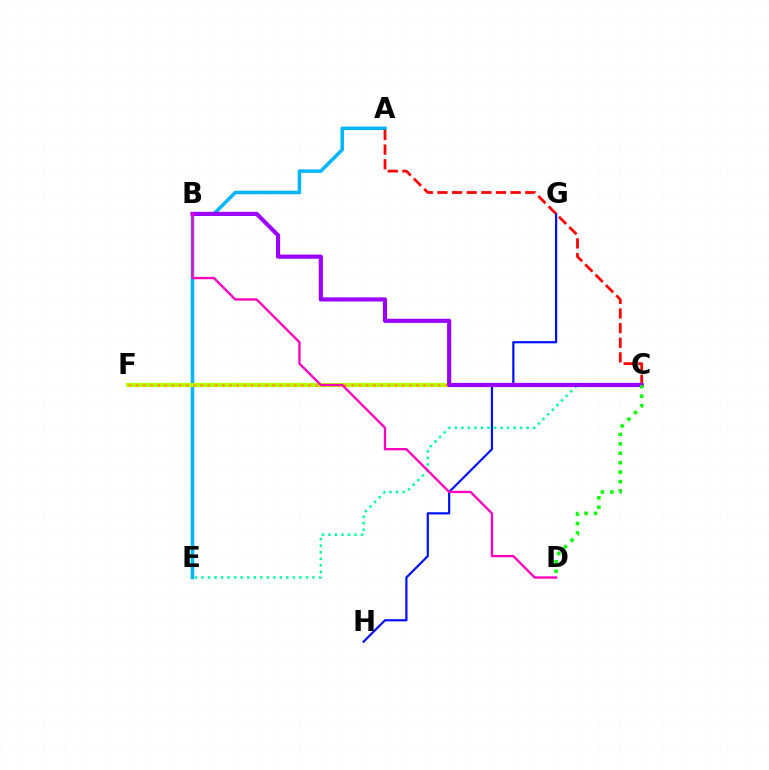{('A', 'E'): [{'color': '#00b5ff', 'line_style': 'solid', 'thickness': 2.52}], ('C', 'F'): [{'color': '#b3ff00', 'line_style': 'solid', 'thickness': 2.99}, {'color': '#ffa500', 'line_style': 'dotted', 'thickness': 1.95}], ('C', 'E'): [{'color': '#00ff9d', 'line_style': 'dotted', 'thickness': 1.77}], ('G', 'H'): [{'color': '#0010ff', 'line_style': 'solid', 'thickness': 1.58}], ('A', 'C'): [{'color': '#ff0000', 'line_style': 'dashed', 'thickness': 1.99}], ('B', 'C'): [{'color': '#9b00ff', 'line_style': 'solid', 'thickness': 2.98}], ('C', 'D'): [{'color': '#08ff00', 'line_style': 'dotted', 'thickness': 2.56}], ('B', 'D'): [{'color': '#ff00bd', 'line_style': 'solid', 'thickness': 1.67}]}